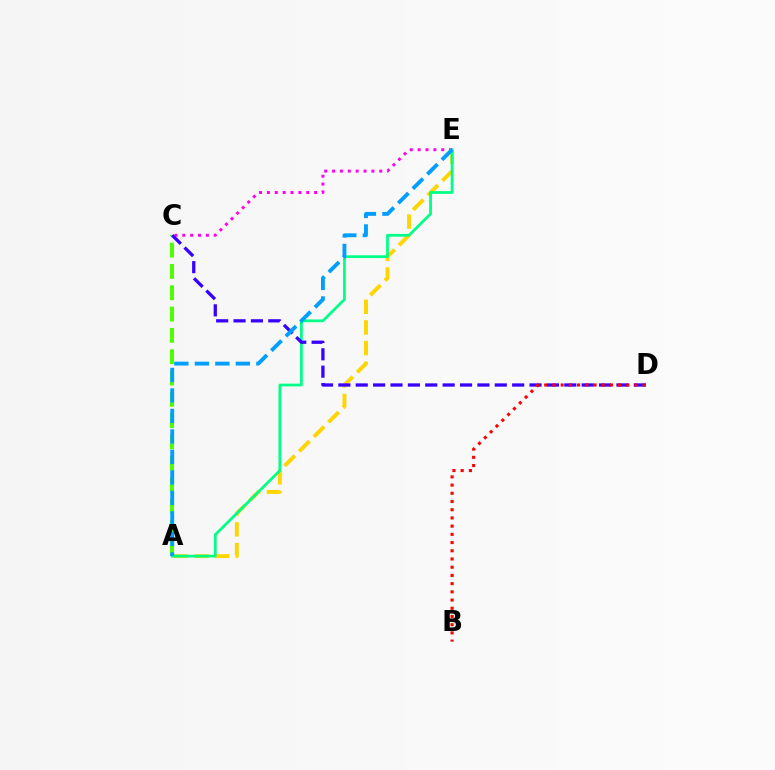{('A', 'E'): [{'color': '#ffd500', 'line_style': 'dashed', 'thickness': 2.8}, {'color': '#00ff86', 'line_style': 'solid', 'thickness': 1.98}, {'color': '#009eff', 'line_style': 'dashed', 'thickness': 2.78}], ('A', 'C'): [{'color': '#4fff00', 'line_style': 'dashed', 'thickness': 2.9}], ('C', 'E'): [{'color': '#ff00ed', 'line_style': 'dotted', 'thickness': 2.14}], ('C', 'D'): [{'color': '#3700ff', 'line_style': 'dashed', 'thickness': 2.36}], ('B', 'D'): [{'color': '#ff0000', 'line_style': 'dotted', 'thickness': 2.23}]}